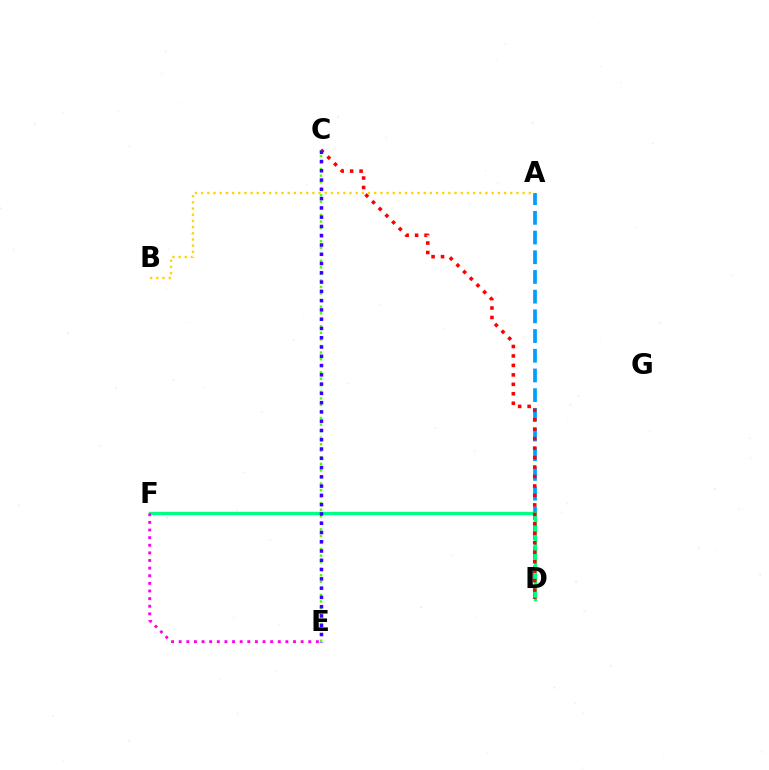{('A', 'D'): [{'color': '#009eff', 'line_style': 'dashed', 'thickness': 2.68}], ('D', 'F'): [{'color': '#00ff86', 'line_style': 'solid', 'thickness': 2.41}], ('C', 'D'): [{'color': '#ff0000', 'line_style': 'dotted', 'thickness': 2.57}], ('A', 'B'): [{'color': '#ffd500', 'line_style': 'dotted', 'thickness': 1.68}], ('C', 'E'): [{'color': '#4fff00', 'line_style': 'dotted', 'thickness': 1.78}, {'color': '#3700ff', 'line_style': 'dotted', 'thickness': 2.52}], ('E', 'F'): [{'color': '#ff00ed', 'line_style': 'dotted', 'thickness': 2.07}]}